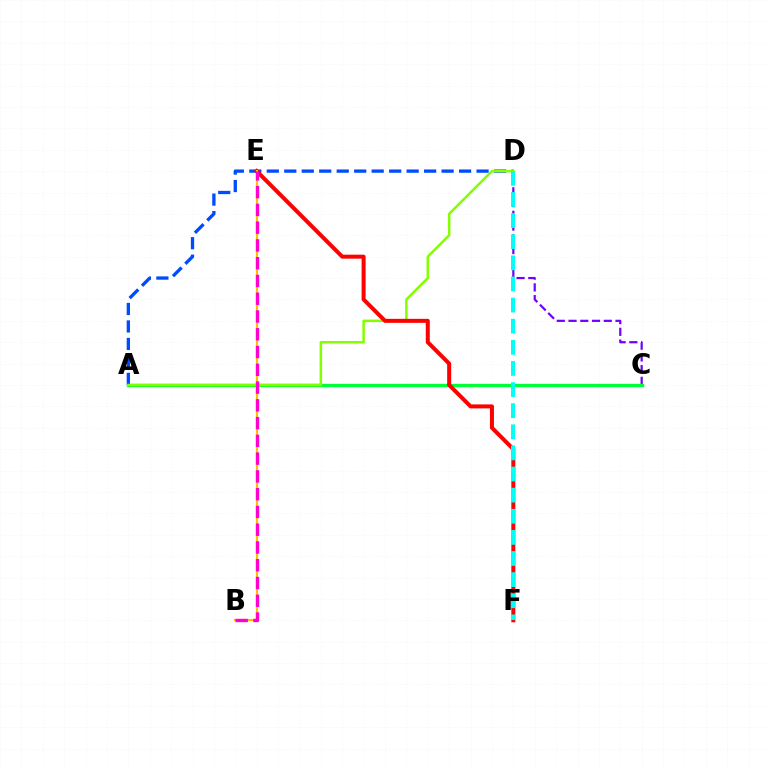{('C', 'D'): [{'color': '#7200ff', 'line_style': 'dashed', 'thickness': 1.6}], ('A', 'C'): [{'color': '#00ff39', 'line_style': 'solid', 'thickness': 2.41}], ('A', 'D'): [{'color': '#004bff', 'line_style': 'dashed', 'thickness': 2.37}, {'color': '#84ff00', 'line_style': 'solid', 'thickness': 1.8}], ('E', 'F'): [{'color': '#ff0000', 'line_style': 'solid', 'thickness': 2.88}], ('D', 'F'): [{'color': '#00fff6', 'line_style': 'dashed', 'thickness': 2.87}], ('B', 'E'): [{'color': '#ffbd00', 'line_style': 'solid', 'thickness': 1.55}, {'color': '#ff00cf', 'line_style': 'dashed', 'thickness': 2.41}]}